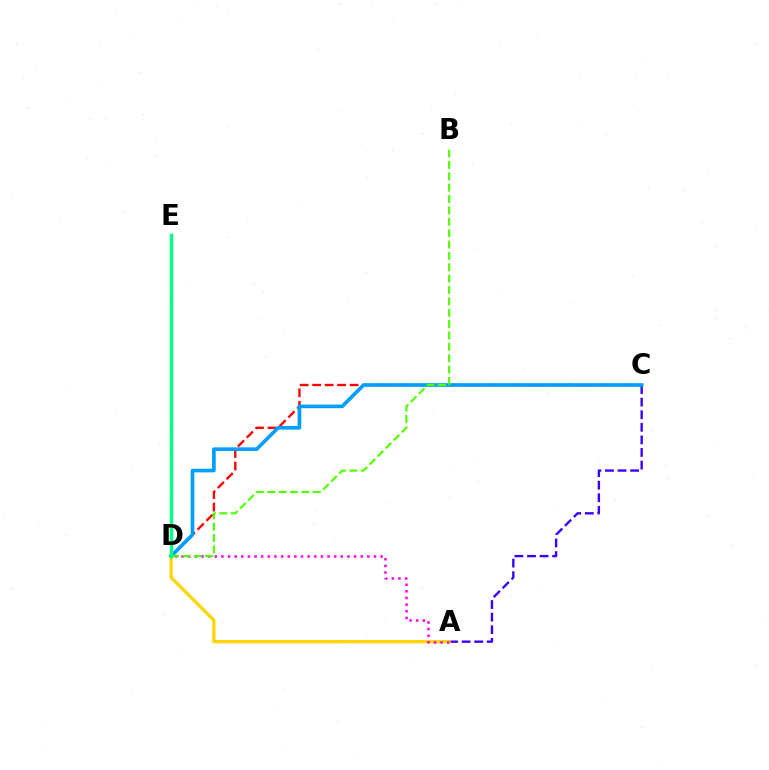{('C', 'D'): [{'color': '#ff0000', 'line_style': 'dashed', 'thickness': 1.7}, {'color': '#009eff', 'line_style': 'solid', 'thickness': 2.61}], ('A', 'C'): [{'color': '#3700ff', 'line_style': 'dashed', 'thickness': 1.71}], ('A', 'D'): [{'color': '#ffd500', 'line_style': 'solid', 'thickness': 2.35}, {'color': '#ff00ed', 'line_style': 'dotted', 'thickness': 1.8}], ('B', 'D'): [{'color': '#4fff00', 'line_style': 'dashed', 'thickness': 1.54}], ('D', 'E'): [{'color': '#00ff86', 'line_style': 'solid', 'thickness': 2.5}]}